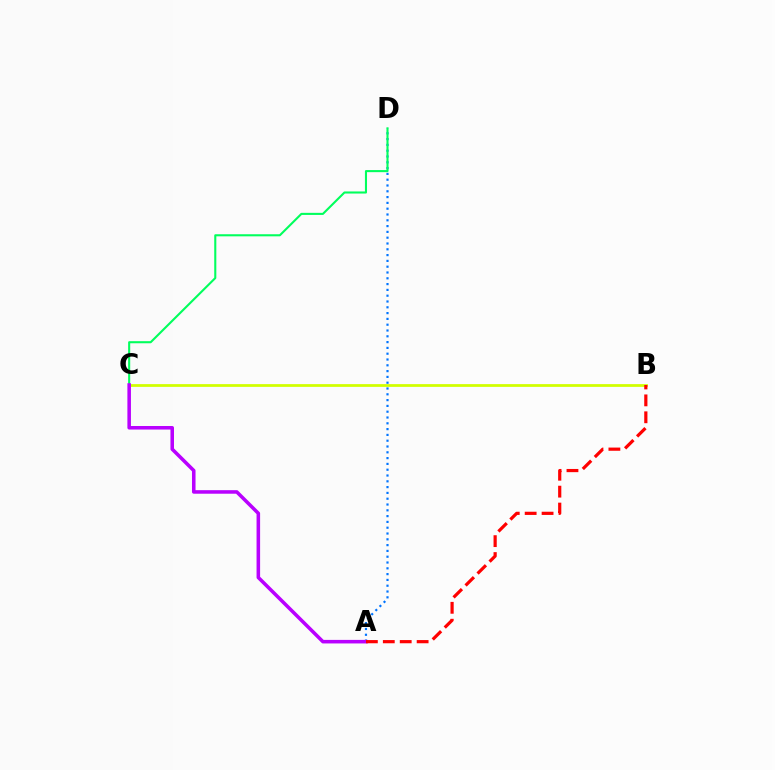{('B', 'C'): [{'color': '#d1ff00', 'line_style': 'solid', 'thickness': 1.99}], ('A', 'D'): [{'color': '#0074ff', 'line_style': 'dotted', 'thickness': 1.58}], ('C', 'D'): [{'color': '#00ff5c', 'line_style': 'solid', 'thickness': 1.5}], ('A', 'C'): [{'color': '#b900ff', 'line_style': 'solid', 'thickness': 2.55}], ('A', 'B'): [{'color': '#ff0000', 'line_style': 'dashed', 'thickness': 2.3}]}